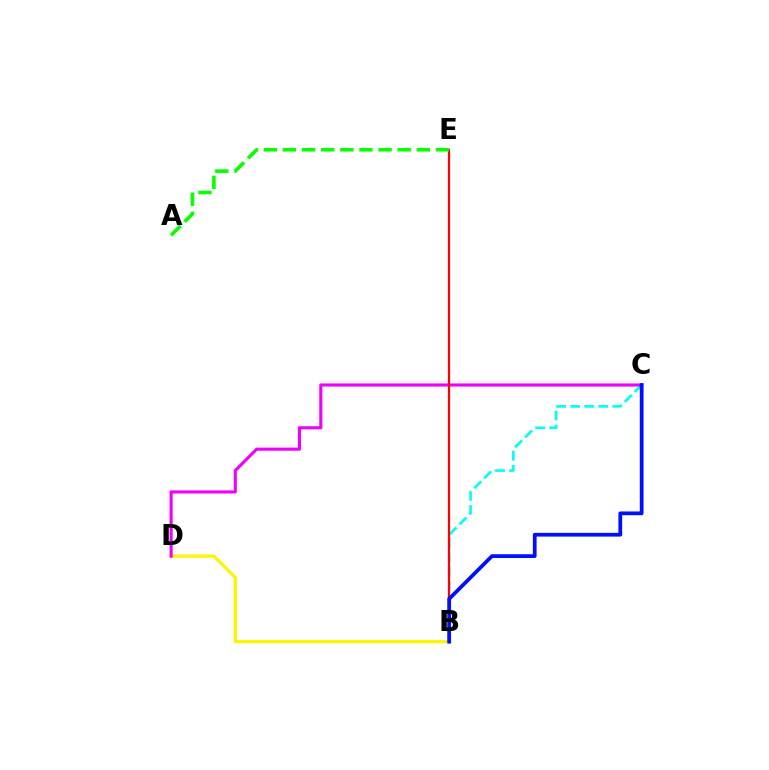{('B', 'D'): [{'color': '#fcf500', 'line_style': 'solid', 'thickness': 2.3}], ('B', 'C'): [{'color': '#00fff6', 'line_style': 'dashed', 'thickness': 1.91}, {'color': '#0010ff', 'line_style': 'solid', 'thickness': 2.7}], ('C', 'D'): [{'color': '#ee00ff', 'line_style': 'solid', 'thickness': 2.25}], ('B', 'E'): [{'color': '#ff0000', 'line_style': 'solid', 'thickness': 1.62}], ('A', 'E'): [{'color': '#08ff00', 'line_style': 'dashed', 'thickness': 2.6}]}